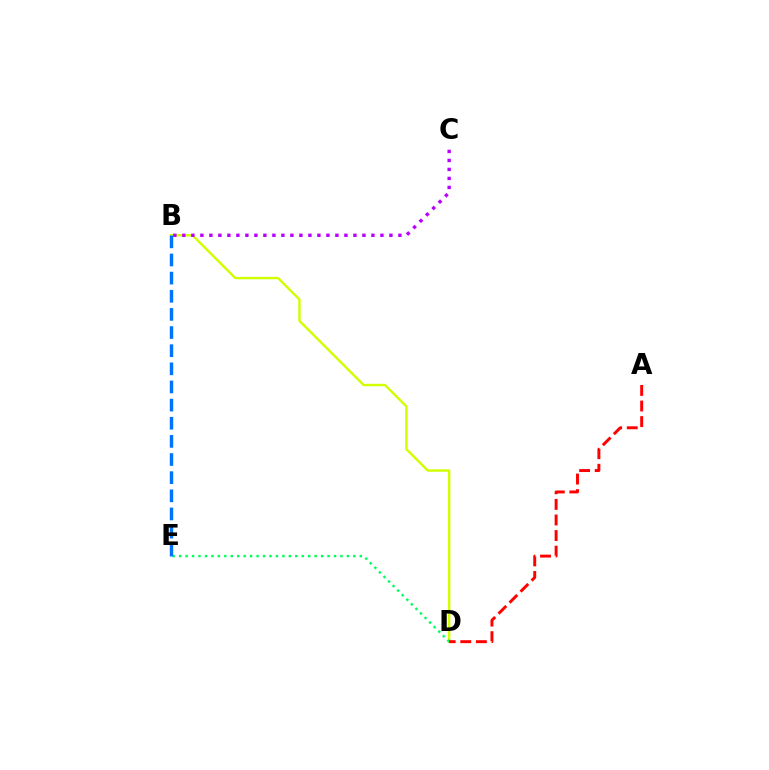{('B', 'D'): [{'color': '#d1ff00', 'line_style': 'solid', 'thickness': 1.74}], ('D', 'E'): [{'color': '#00ff5c', 'line_style': 'dotted', 'thickness': 1.75}], ('A', 'D'): [{'color': '#ff0000', 'line_style': 'dashed', 'thickness': 2.12}], ('B', 'C'): [{'color': '#b900ff', 'line_style': 'dotted', 'thickness': 2.45}], ('B', 'E'): [{'color': '#0074ff', 'line_style': 'dashed', 'thickness': 2.46}]}